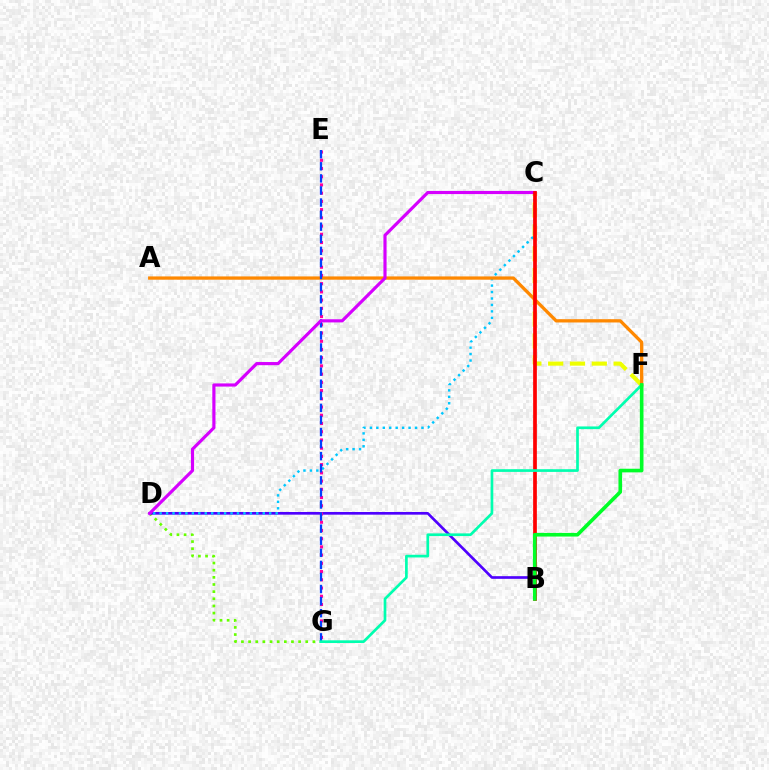{('D', 'G'): [{'color': '#66ff00', 'line_style': 'dotted', 'thickness': 1.94}], ('C', 'F'): [{'color': '#eeff00', 'line_style': 'dashed', 'thickness': 2.96}], ('B', 'D'): [{'color': '#4f00ff', 'line_style': 'solid', 'thickness': 1.91}], ('C', 'D'): [{'color': '#00c7ff', 'line_style': 'dotted', 'thickness': 1.75}, {'color': '#d600ff', 'line_style': 'solid', 'thickness': 2.27}], ('A', 'F'): [{'color': '#ff8800', 'line_style': 'solid', 'thickness': 2.36}], ('E', 'G'): [{'color': '#ff00a0', 'line_style': 'dotted', 'thickness': 2.23}, {'color': '#003fff', 'line_style': 'dashed', 'thickness': 1.64}], ('B', 'C'): [{'color': '#ff0000', 'line_style': 'solid', 'thickness': 2.67}], ('F', 'G'): [{'color': '#00ffaf', 'line_style': 'solid', 'thickness': 1.94}], ('B', 'F'): [{'color': '#00ff27', 'line_style': 'solid', 'thickness': 2.61}]}